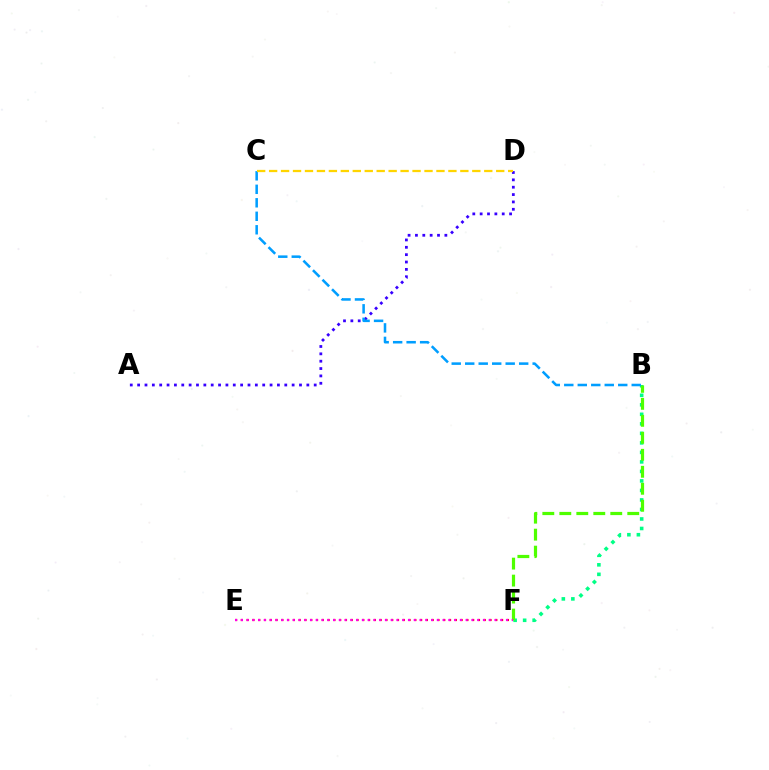{('A', 'D'): [{'color': '#3700ff', 'line_style': 'dotted', 'thickness': 2.0}], ('B', 'F'): [{'color': '#00ff86', 'line_style': 'dotted', 'thickness': 2.58}, {'color': '#4fff00', 'line_style': 'dashed', 'thickness': 2.31}], ('B', 'C'): [{'color': '#009eff', 'line_style': 'dashed', 'thickness': 1.83}], ('E', 'F'): [{'color': '#ff0000', 'line_style': 'dotted', 'thickness': 1.57}, {'color': '#ff00ed', 'line_style': 'dotted', 'thickness': 1.57}], ('C', 'D'): [{'color': '#ffd500', 'line_style': 'dashed', 'thickness': 1.62}]}